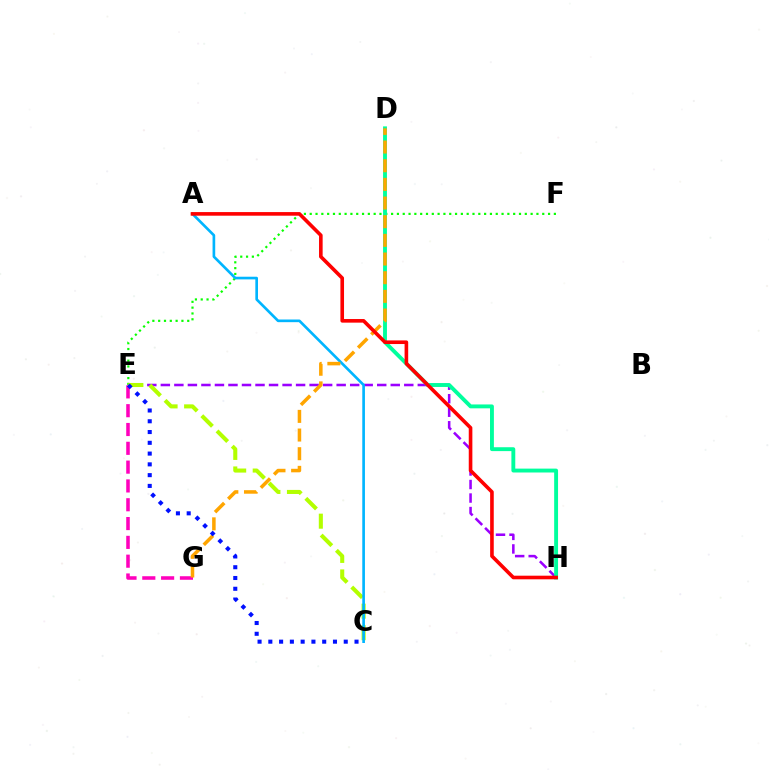{('E', 'G'): [{'color': '#ff00bd', 'line_style': 'dashed', 'thickness': 2.56}], ('E', 'F'): [{'color': '#08ff00', 'line_style': 'dotted', 'thickness': 1.58}], ('E', 'H'): [{'color': '#9b00ff', 'line_style': 'dashed', 'thickness': 1.84}], ('C', 'E'): [{'color': '#b3ff00', 'line_style': 'dashed', 'thickness': 2.93}, {'color': '#0010ff', 'line_style': 'dotted', 'thickness': 2.93}], ('D', 'H'): [{'color': '#00ff9d', 'line_style': 'solid', 'thickness': 2.8}], ('A', 'C'): [{'color': '#00b5ff', 'line_style': 'solid', 'thickness': 1.92}], ('D', 'G'): [{'color': '#ffa500', 'line_style': 'dashed', 'thickness': 2.54}], ('A', 'H'): [{'color': '#ff0000', 'line_style': 'solid', 'thickness': 2.6}]}